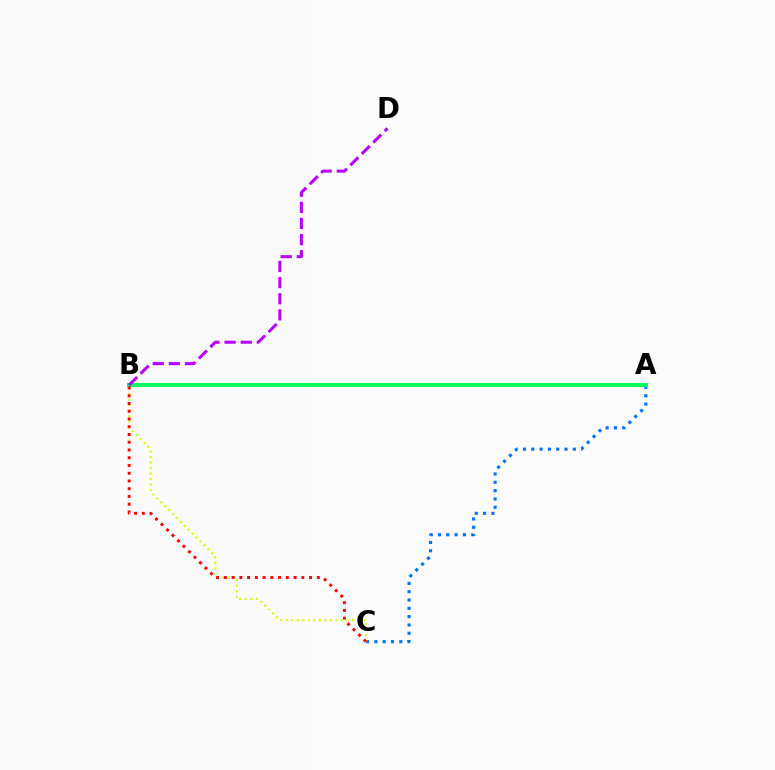{('A', 'C'): [{'color': '#0074ff', 'line_style': 'dotted', 'thickness': 2.26}], ('B', 'C'): [{'color': '#d1ff00', 'line_style': 'dotted', 'thickness': 1.5}, {'color': '#ff0000', 'line_style': 'dotted', 'thickness': 2.11}], ('A', 'B'): [{'color': '#00ff5c', 'line_style': 'solid', 'thickness': 2.91}], ('B', 'D'): [{'color': '#b900ff', 'line_style': 'dashed', 'thickness': 2.19}]}